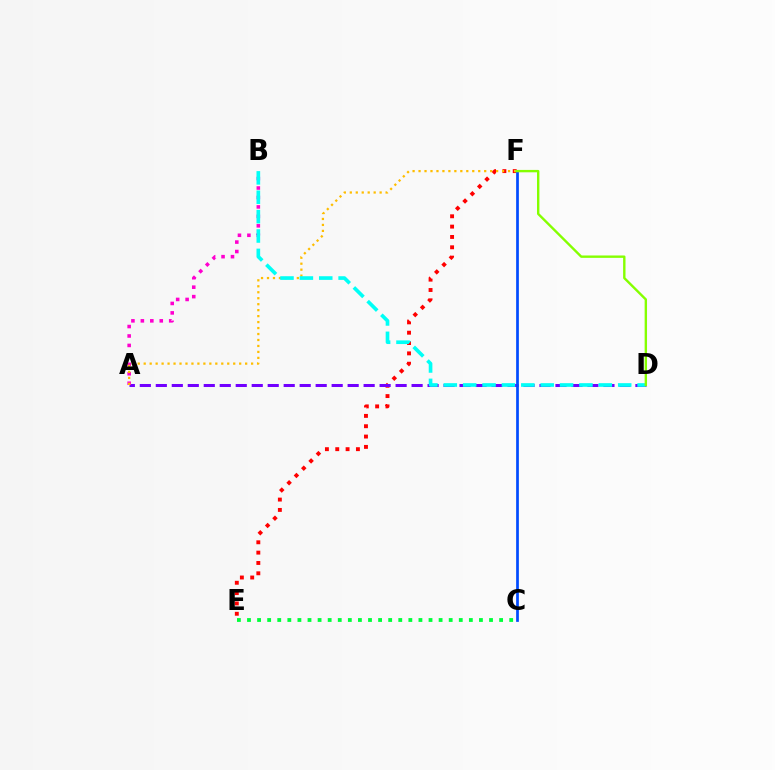{('E', 'F'): [{'color': '#ff0000', 'line_style': 'dotted', 'thickness': 2.81}], ('A', 'D'): [{'color': '#7200ff', 'line_style': 'dashed', 'thickness': 2.17}], ('A', 'B'): [{'color': '#ff00cf', 'line_style': 'dotted', 'thickness': 2.57}], ('A', 'F'): [{'color': '#ffbd00', 'line_style': 'dotted', 'thickness': 1.62}], ('C', 'E'): [{'color': '#00ff39', 'line_style': 'dotted', 'thickness': 2.74}], ('B', 'D'): [{'color': '#00fff6', 'line_style': 'dashed', 'thickness': 2.63}], ('C', 'F'): [{'color': '#004bff', 'line_style': 'solid', 'thickness': 1.97}], ('D', 'F'): [{'color': '#84ff00', 'line_style': 'solid', 'thickness': 1.72}]}